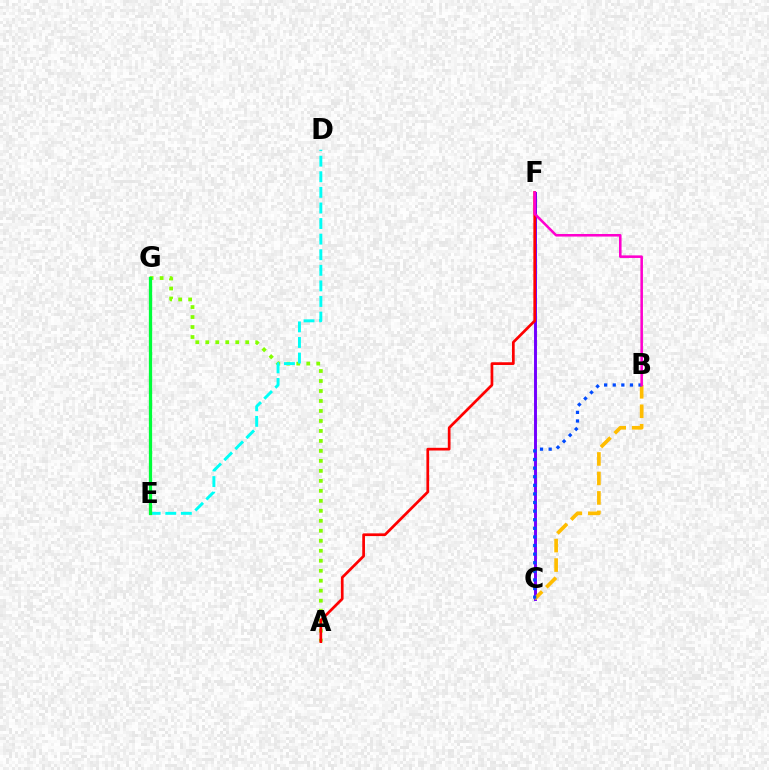{('A', 'G'): [{'color': '#84ff00', 'line_style': 'dotted', 'thickness': 2.71}], ('C', 'F'): [{'color': '#7200ff', 'line_style': 'solid', 'thickness': 2.11}], ('B', 'C'): [{'color': '#ffbd00', 'line_style': 'dashed', 'thickness': 2.65}, {'color': '#004bff', 'line_style': 'dotted', 'thickness': 2.34}], ('D', 'E'): [{'color': '#00fff6', 'line_style': 'dashed', 'thickness': 2.12}], ('E', 'G'): [{'color': '#00ff39', 'line_style': 'solid', 'thickness': 2.35}], ('A', 'F'): [{'color': '#ff0000', 'line_style': 'solid', 'thickness': 1.96}], ('B', 'F'): [{'color': '#ff00cf', 'line_style': 'solid', 'thickness': 1.84}]}